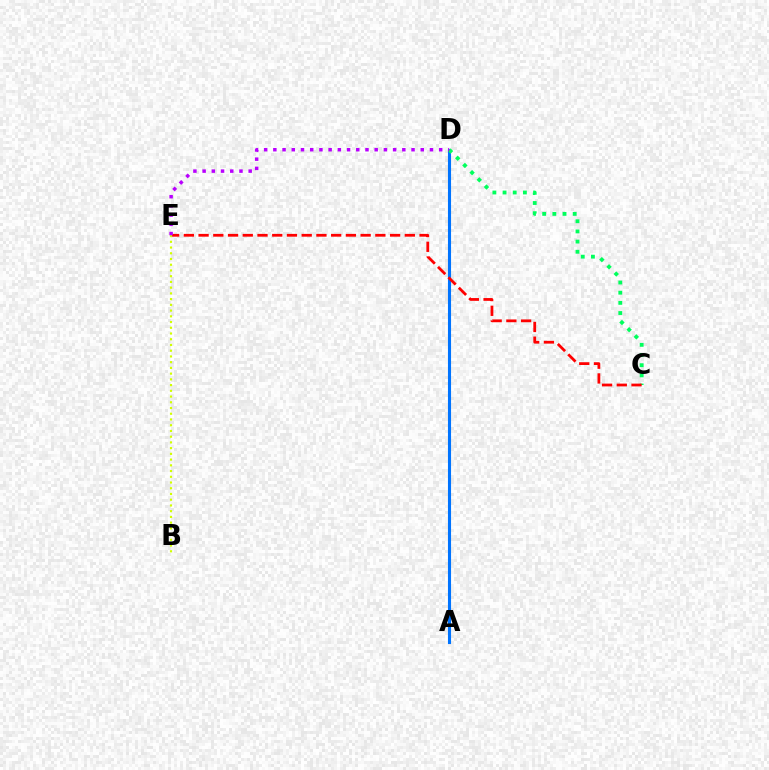{('A', 'D'): [{'color': '#0074ff', 'line_style': 'solid', 'thickness': 2.23}], ('C', 'D'): [{'color': '#00ff5c', 'line_style': 'dotted', 'thickness': 2.76}], ('C', 'E'): [{'color': '#ff0000', 'line_style': 'dashed', 'thickness': 2.0}], ('B', 'E'): [{'color': '#d1ff00', 'line_style': 'dotted', 'thickness': 1.56}], ('D', 'E'): [{'color': '#b900ff', 'line_style': 'dotted', 'thickness': 2.5}]}